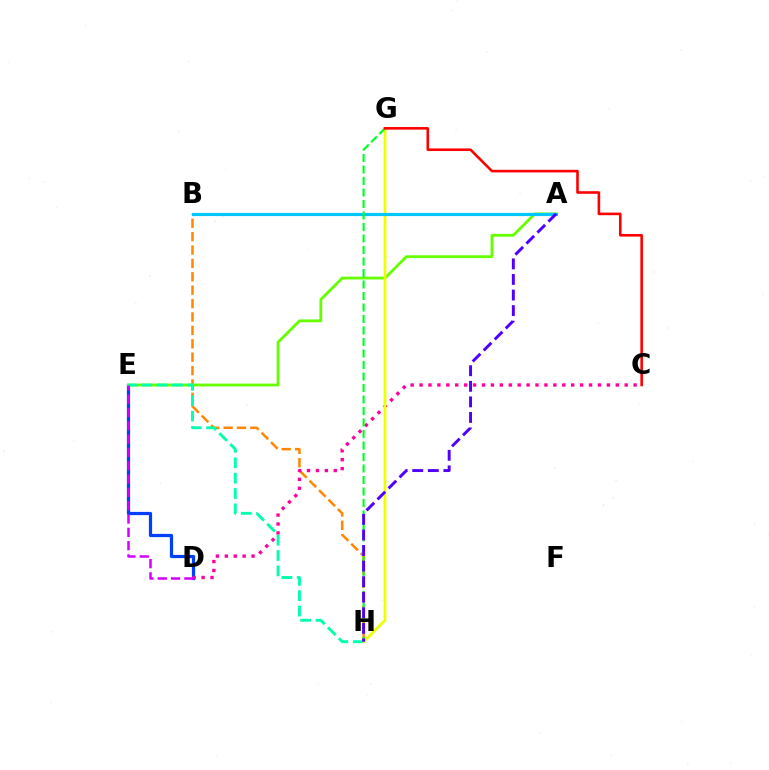{('D', 'E'): [{'color': '#003fff', 'line_style': 'solid', 'thickness': 2.31}, {'color': '#d600ff', 'line_style': 'dashed', 'thickness': 1.81}], ('B', 'H'): [{'color': '#ff8800', 'line_style': 'dashed', 'thickness': 1.82}], ('A', 'E'): [{'color': '#66ff00', 'line_style': 'solid', 'thickness': 2.03}], ('C', 'D'): [{'color': '#ff00a0', 'line_style': 'dotted', 'thickness': 2.42}], ('E', 'H'): [{'color': '#00ffaf', 'line_style': 'dashed', 'thickness': 2.09}], ('G', 'H'): [{'color': '#eeff00', 'line_style': 'solid', 'thickness': 2.0}, {'color': '#00ff27', 'line_style': 'dashed', 'thickness': 1.56}], ('A', 'B'): [{'color': '#00c7ff', 'line_style': 'solid', 'thickness': 2.29}], ('A', 'H'): [{'color': '#4f00ff', 'line_style': 'dashed', 'thickness': 2.12}], ('C', 'G'): [{'color': '#ff0000', 'line_style': 'solid', 'thickness': 1.87}]}